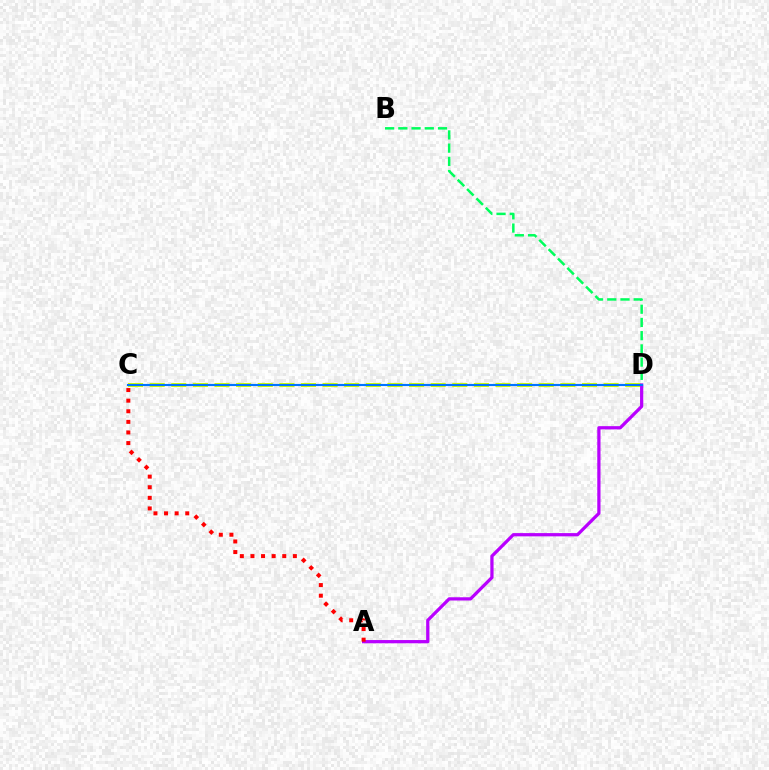{('C', 'D'): [{'color': '#d1ff00', 'line_style': 'dashed', 'thickness': 2.94}, {'color': '#0074ff', 'line_style': 'solid', 'thickness': 1.53}], ('A', 'D'): [{'color': '#b900ff', 'line_style': 'solid', 'thickness': 2.33}], ('B', 'D'): [{'color': '#00ff5c', 'line_style': 'dashed', 'thickness': 1.8}], ('A', 'C'): [{'color': '#ff0000', 'line_style': 'dotted', 'thickness': 2.88}]}